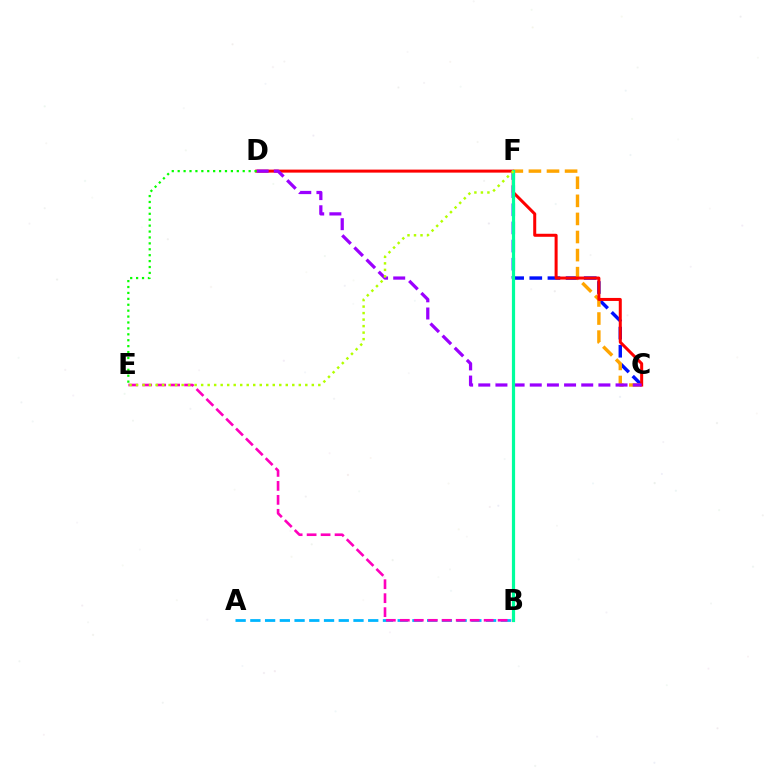{('A', 'B'): [{'color': '#00b5ff', 'line_style': 'dashed', 'thickness': 2.0}], ('B', 'E'): [{'color': '#ff00bd', 'line_style': 'dashed', 'thickness': 1.9}], ('C', 'F'): [{'color': '#0010ff', 'line_style': 'dashed', 'thickness': 2.46}, {'color': '#ffa500', 'line_style': 'dashed', 'thickness': 2.46}], ('C', 'D'): [{'color': '#ff0000', 'line_style': 'solid', 'thickness': 2.17}, {'color': '#9b00ff', 'line_style': 'dashed', 'thickness': 2.33}], ('B', 'F'): [{'color': '#00ff9d', 'line_style': 'solid', 'thickness': 2.3}], ('D', 'E'): [{'color': '#08ff00', 'line_style': 'dotted', 'thickness': 1.61}], ('E', 'F'): [{'color': '#b3ff00', 'line_style': 'dotted', 'thickness': 1.77}]}